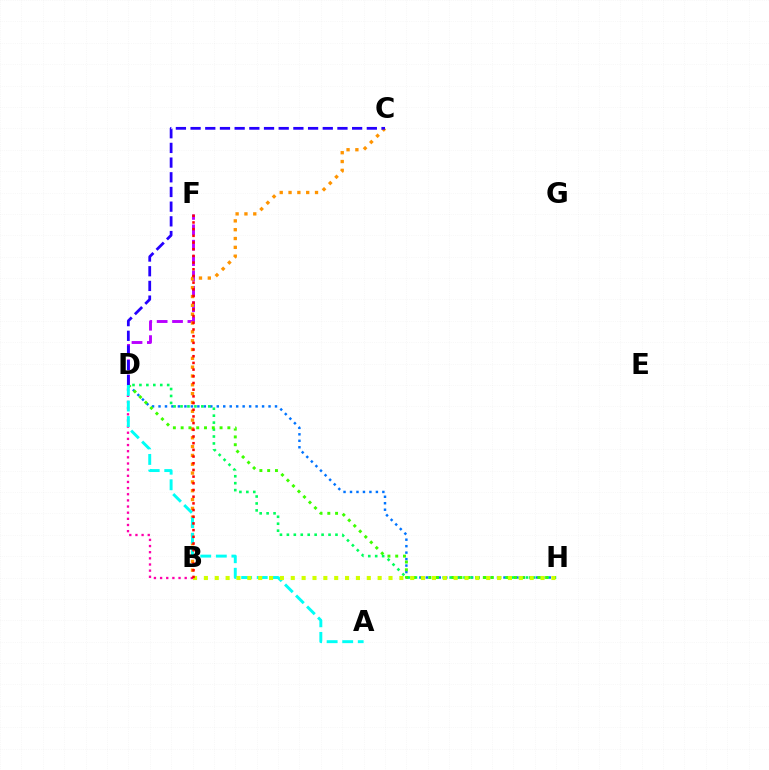{('B', 'D'): [{'color': '#ff00ac', 'line_style': 'dotted', 'thickness': 1.67}], ('D', 'H'): [{'color': '#0074ff', 'line_style': 'dotted', 'thickness': 1.76}, {'color': '#00ff5c', 'line_style': 'dotted', 'thickness': 1.89}, {'color': '#3dff00', 'line_style': 'dotted', 'thickness': 2.12}], ('D', 'F'): [{'color': '#b900ff', 'line_style': 'dashed', 'thickness': 2.09}], ('B', 'C'): [{'color': '#ff9400', 'line_style': 'dotted', 'thickness': 2.4}], ('A', 'D'): [{'color': '#00fff6', 'line_style': 'dashed', 'thickness': 2.12}], ('B', 'H'): [{'color': '#d1ff00', 'line_style': 'dotted', 'thickness': 2.95}], ('C', 'D'): [{'color': '#2500ff', 'line_style': 'dashed', 'thickness': 2.0}], ('B', 'F'): [{'color': '#ff0000', 'line_style': 'dotted', 'thickness': 1.82}]}